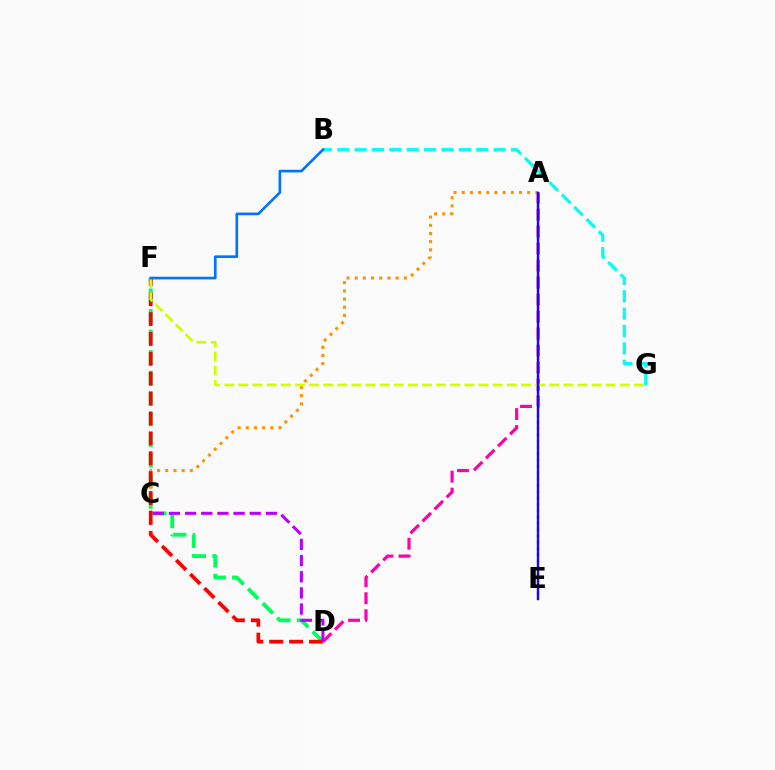{('D', 'F'): [{'color': '#00ff5c', 'line_style': 'dashed', 'thickness': 2.8}, {'color': '#ff0000', 'line_style': 'dashed', 'thickness': 2.7}], ('A', 'C'): [{'color': '#ff9400', 'line_style': 'dotted', 'thickness': 2.22}], ('A', 'D'): [{'color': '#ff00ac', 'line_style': 'dashed', 'thickness': 2.31}], ('B', 'G'): [{'color': '#00fff6', 'line_style': 'dashed', 'thickness': 2.36}], ('F', 'G'): [{'color': '#d1ff00', 'line_style': 'dashed', 'thickness': 1.92}], ('A', 'E'): [{'color': '#3dff00', 'line_style': 'dotted', 'thickness': 1.72}, {'color': '#2500ff', 'line_style': 'solid', 'thickness': 1.75}], ('B', 'F'): [{'color': '#0074ff', 'line_style': 'solid', 'thickness': 1.91}], ('C', 'D'): [{'color': '#b900ff', 'line_style': 'dashed', 'thickness': 2.2}]}